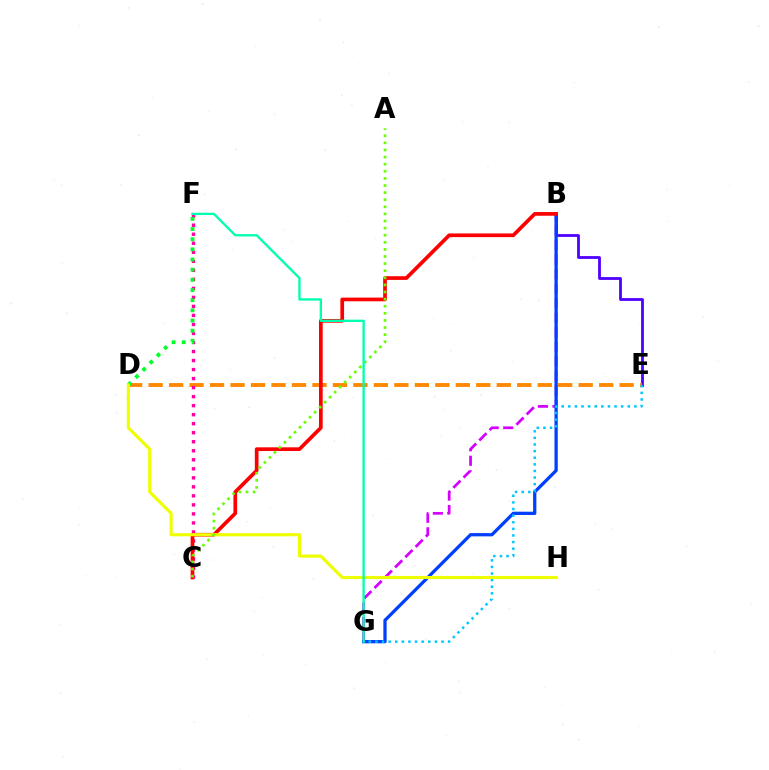{('B', 'G'): [{'color': '#d600ff', 'line_style': 'dashed', 'thickness': 1.98}, {'color': '#003fff', 'line_style': 'solid', 'thickness': 2.35}], ('B', 'E'): [{'color': '#4f00ff', 'line_style': 'solid', 'thickness': 2.02}], ('D', 'E'): [{'color': '#ff8800', 'line_style': 'dashed', 'thickness': 2.78}], ('C', 'F'): [{'color': '#ff00a0', 'line_style': 'dotted', 'thickness': 2.45}], ('B', 'C'): [{'color': '#ff0000', 'line_style': 'solid', 'thickness': 2.66}], ('D', 'F'): [{'color': '#00ff27', 'line_style': 'dotted', 'thickness': 2.76}], ('E', 'G'): [{'color': '#00c7ff', 'line_style': 'dotted', 'thickness': 1.8}], ('D', 'H'): [{'color': '#eeff00', 'line_style': 'solid', 'thickness': 2.25}], ('A', 'C'): [{'color': '#66ff00', 'line_style': 'dotted', 'thickness': 1.93}], ('F', 'G'): [{'color': '#00ffaf', 'line_style': 'solid', 'thickness': 1.68}]}